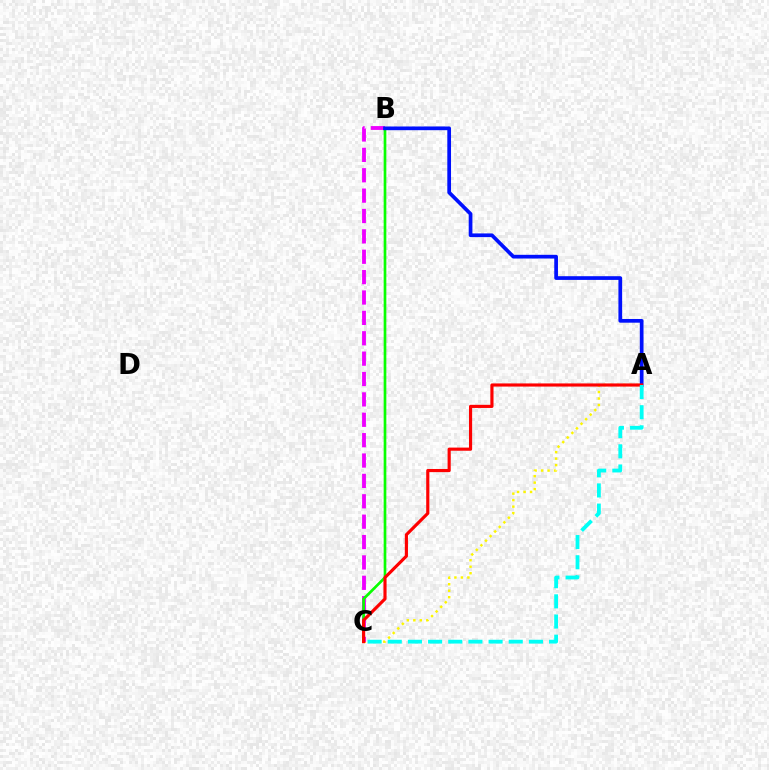{('A', 'C'): [{'color': '#fcf500', 'line_style': 'dotted', 'thickness': 1.76}, {'color': '#ff0000', 'line_style': 'solid', 'thickness': 2.26}, {'color': '#00fff6', 'line_style': 'dashed', 'thickness': 2.74}], ('B', 'C'): [{'color': '#ee00ff', 'line_style': 'dashed', 'thickness': 2.77}, {'color': '#08ff00', 'line_style': 'solid', 'thickness': 1.93}], ('A', 'B'): [{'color': '#0010ff', 'line_style': 'solid', 'thickness': 2.67}]}